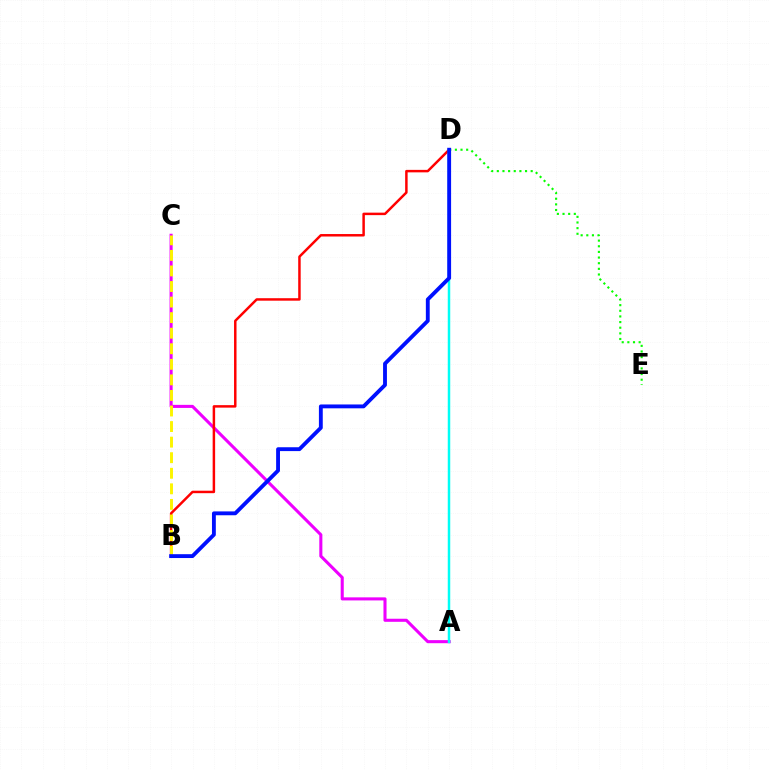{('A', 'C'): [{'color': '#ee00ff', 'line_style': 'solid', 'thickness': 2.21}], ('D', 'E'): [{'color': '#08ff00', 'line_style': 'dotted', 'thickness': 1.53}], ('B', 'D'): [{'color': '#ff0000', 'line_style': 'solid', 'thickness': 1.78}, {'color': '#0010ff', 'line_style': 'solid', 'thickness': 2.77}], ('A', 'D'): [{'color': '#00fff6', 'line_style': 'solid', 'thickness': 1.79}], ('B', 'C'): [{'color': '#fcf500', 'line_style': 'dashed', 'thickness': 2.11}]}